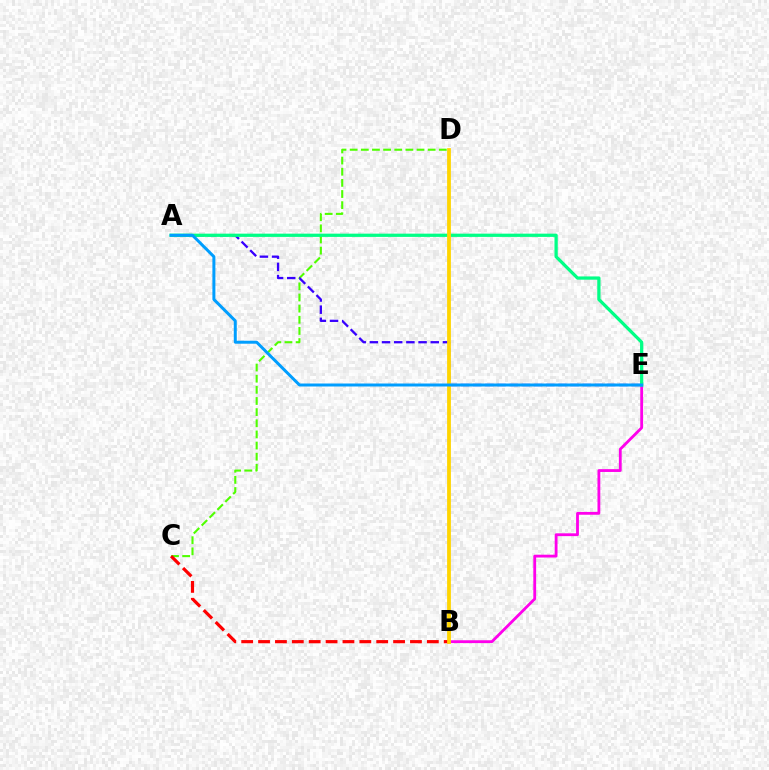{('C', 'D'): [{'color': '#4fff00', 'line_style': 'dashed', 'thickness': 1.51}], ('B', 'E'): [{'color': '#ff00ed', 'line_style': 'solid', 'thickness': 2.03}], ('A', 'E'): [{'color': '#3700ff', 'line_style': 'dashed', 'thickness': 1.65}, {'color': '#00ff86', 'line_style': 'solid', 'thickness': 2.34}, {'color': '#009eff', 'line_style': 'solid', 'thickness': 2.15}], ('B', 'C'): [{'color': '#ff0000', 'line_style': 'dashed', 'thickness': 2.29}], ('B', 'D'): [{'color': '#ffd500', 'line_style': 'solid', 'thickness': 2.73}]}